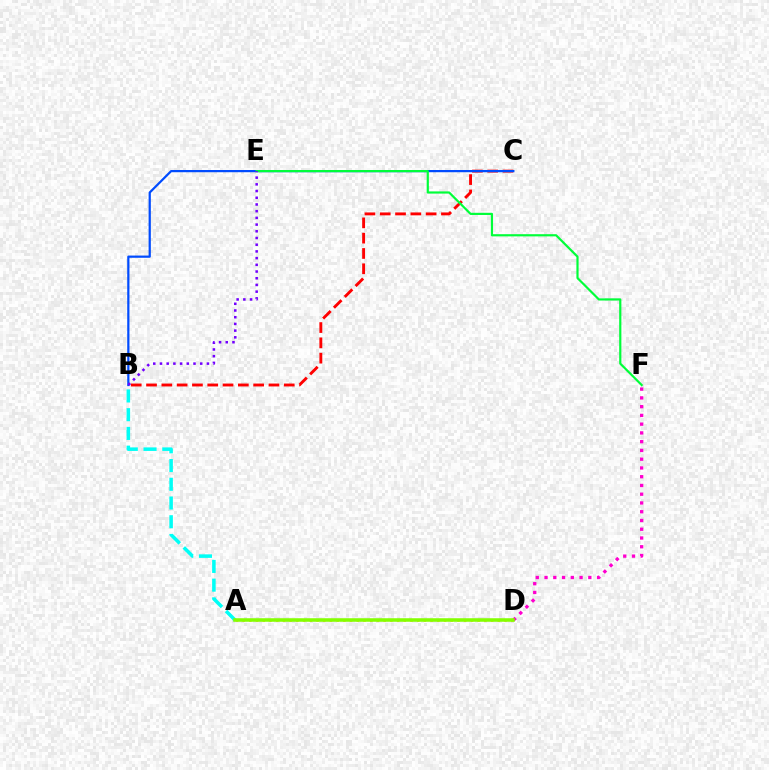{('B', 'C'): [{'color': '#ff0000', 'line_style': 'dashed', 'thickness': 2.08}, {'color': '#004bff', 'line_style': 'solid', 'thickness': 1.6}], ('A', 'D'): [{'color': '#ffbd00', 'line_style': 'dotted', 'thickness': 1.82}, {'color': '#84ff00', 'line_style': 'solid', 'thickness': 2.55}], ('A', 'B'): [{'color': '#00fff6', 'line_style': 'dashed', 'thickness': 2.54}], ('E', 'F'): [{'color': '#00ff39', 'line_style': 'solid', 'thickness': 1.57}], ('D', 'F'): [{'color': '#ff00cf', 'line_style': 'dotted', 'thickness': 2.38}], ('B', 'E'): [{'color': '#7200ff', 'line_style': 'dotted', 'thickness': 1.82}]}